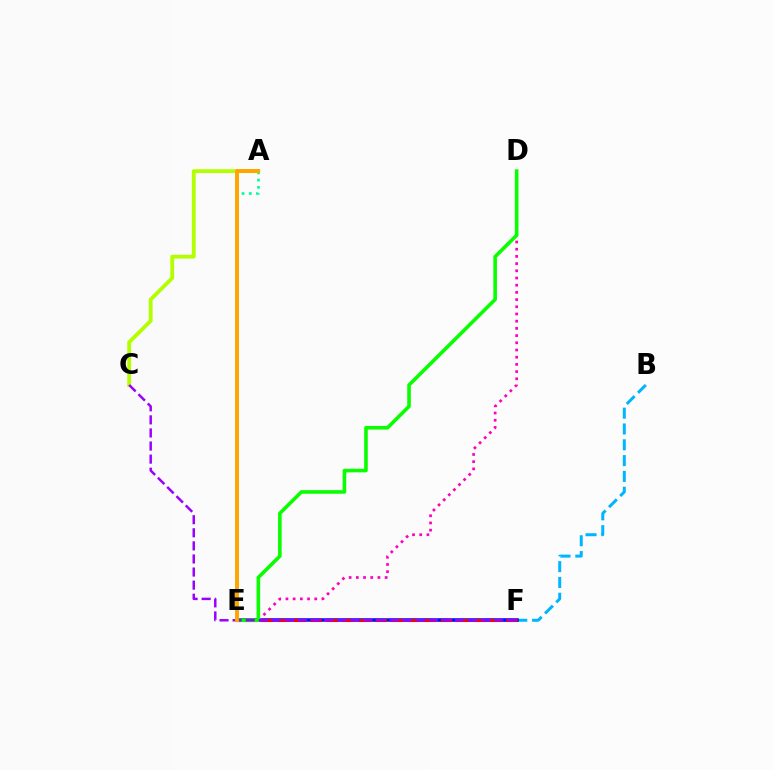{('B', 'E'): [{'color': '#00b5ff', 'line_style': 'dashed', 'thickness': 2.15}], ('E', 'F'): [{'color': '#0010ff', 'line_style': 'solid', 'thickness': 2.55}, {'color': '#ff0000', 'line_style': 'dashed', 'thickness': 2.22}], ('A', 'E'): [{'color': '#00ff9d', 'line_style': 'dotted', 'thickness': 1.96}, {'color': '#ffa500', 'line_style': 'solid', 'thickness': 2.83}], ('D', 'E'): [{'color': '#ff00bd', 'line_style': 'dotted', 'thickness': 1.96}, {'color': '#08ff00', 'line_style': 'solid', 'thickness': 2.59}], ('A', 'C'): [{'color': '#b3ff00', 'line_style': 'solid', 'thickness': 2.74}], ('C', 'F'): [{'color': '#9b00ff', 'line_style': 'dashed', 'thickness': 1.78}]}